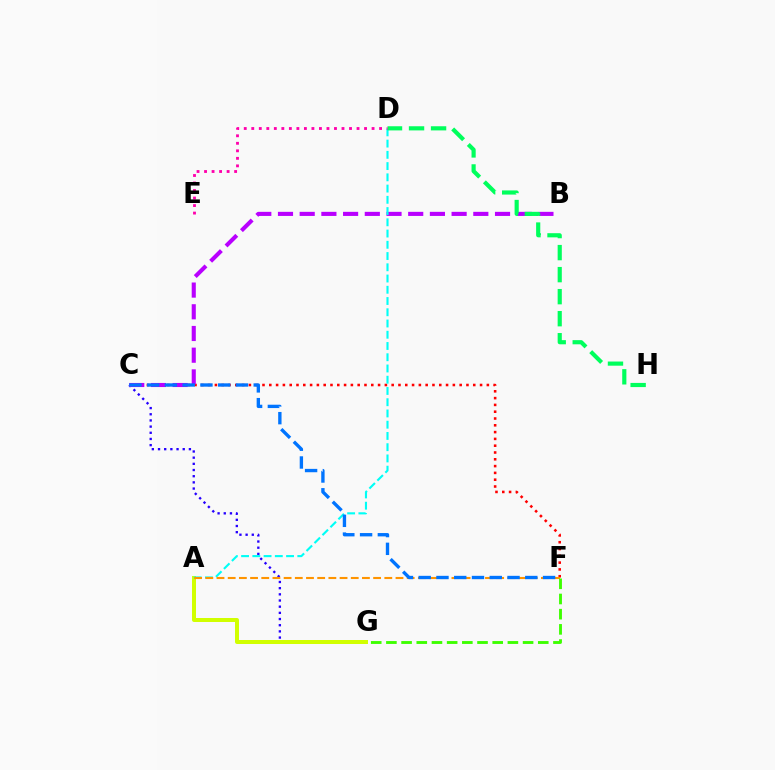{('C', 'G'): [{'color': '#2500ff', 'line_style': 'dotted', 'thickness': 1.68}], ('C', 'F'): [{'color': '#ff0000', 'line_style': 'dotted', 'thickness': 1.85}, {'color': '#0074ff', 'line_style': 'dashed', 'thickness': 2.41}], ('A', 'G'): [{'color': '#d1ff00', 'line_style': 'solid', 'thickness': 2.88}], ('B', 'C'): [{'color': '#b900ff', 'line_style': 'dashed', 'thickness': 2.95}], ('A', 'D'): [{'color': '#00fff6', 'line_style': 'dashed', 'thickness': 1.53}], ('A', 'F'): [{'color': '#ff9400', 'line_style': 'dashed', 'thickness': 1.52}], ('D', 'H'): [{'color': '#00ff5c', 'line_style': 'dashed', 'thickness': 2.99}], ('F', 'G'): [{'color': '#3dff00', 'line_style': 'dashed', 'thickness': 2.06}], ('D', 'E'): [{'color': '#ff00ac', 'line_style': 'dotted', 'thickness': 2.04}]}